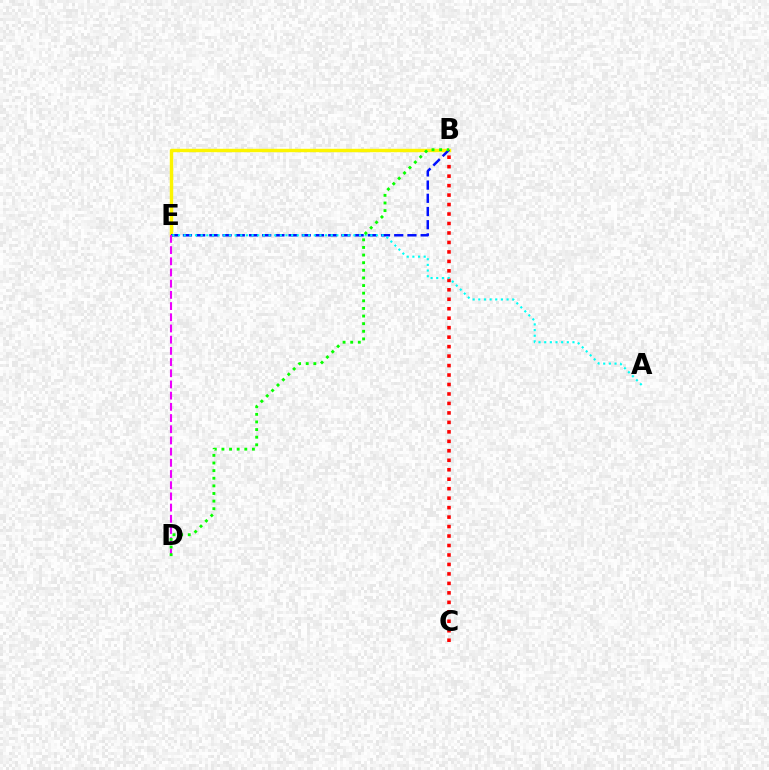{('B', 'C'): [{'color': '#ff0000', 'line_style': 'dotted', 'thickness': 2.57}], ('B', 'E'): [{'color': '#fcf500', 'line_style': 'solid', 'thickness': 2.46}, {'color': '#0010ff', 'line_style': 'dashed', 'thickness': 1.79}], ('A', 'E'): [{'color': '#00fff6', 'line_style': 'dotted', 'thickness': 1.54}], ('D', 'E'): [{'color': '#ee00ff', 'line_style': 'dashed', 'thickness': 1.52}], ('B', 'D'): [{'color': '#08ff00', 'line_style': 'dotted', 'thickness': 2.07}]}